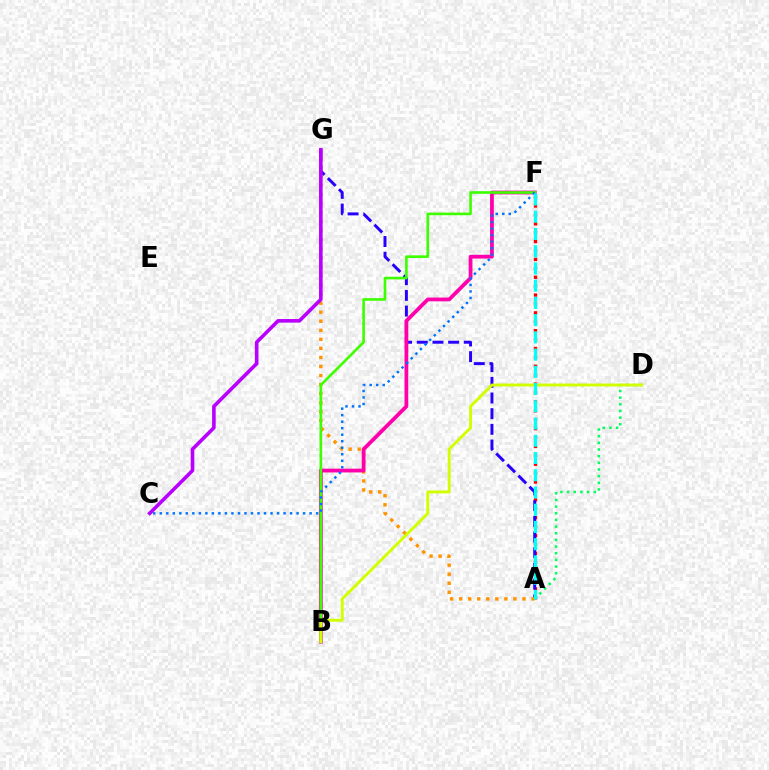{('A', 'F'): [{'color': '#ff0000', 'line_style': 'dotted', 'thickness': 2.42}, {'color': '#00fff6', 'line_style': 'dashed', 'thickness': 2.34}], ('A', 'G'): [{'color': '#2500ff', 'line_style': 'dashed', 'thickness': 2.13}, {'color': '#ff9400', 'line_style': 'dotted', 'thickness': 2.46}], ('B', 'F'): [{'color': '#ff00ac', 'line_style': 'solid', 'thickness': 2.72}, {'color': '#3dff00', 'line_style': 'solid', 'thickness': 1.89}], ('C', 'G'): [{'color': '#b900ff', 'line_style': 'solid', 'thickness': 2.59}], ('C', 'F'): [{'color': '#0074ff', 'line_style': 'dotted', 'thickness': 1.77}], ('A', 'D'): [{'color': '#00ff5c', 'line_style': 'dotted', 'thickness': 1.81}], ('B', 'D'): [{'color': '#d1ff00', 'line_style': 'solid', 'thickness': 2.1}]}